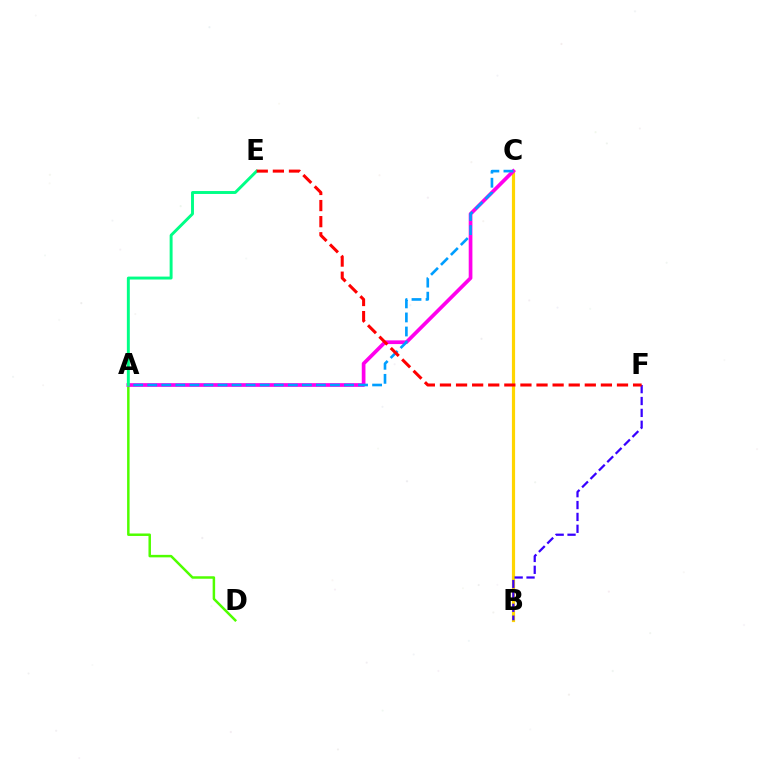{('B', 'C'): [{'color': '#ffd500', 'line_style': 'solid', 'thickness': 2.29}], ('B', 'F'): [{'color': '#3700ff', 'line_style': 'dashed', 'thickness': 1.61}], ('A', 'D'): [{'color': '#4fff00', 'line_style': 'solid', 'thickness': 1.79}], ('A', 'C'): [{'color': '#ff00ed', 'line_style': 'solid', 'thickness': 2.66}, {'color': '#009eff', 'line_style': 'dashed', 'thickness': 1.91}], ('A', 'E'): [{'color': '#00ff86', 'line_style': 'solid', 'thickness': 2.11}], ('E', 'F'): [{'color': '#ff0000', 'line_style': 'dashed', 'thickness': 2.19}]}